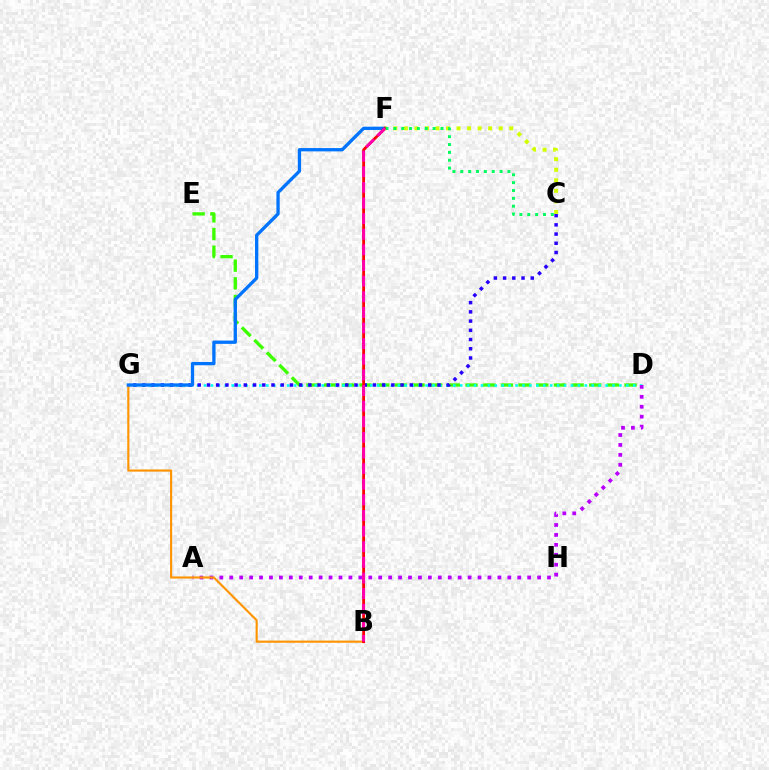{('D', 'E'): [{'color': '#3dff00', 'line_style': 'dashed', 'thickness': 2.4}], ('D', 'G'): [{'color': '#00fff6', 'line_style': 'dotted', 'thickness': 1.88}], ('C', 'G'): [{'color': '#2500ff', 'line_style': 'dotted', 'thickness': 2.51}], ('A', 'D'): [{'color': '#b900ff', 'line_style': 'dotted', 'thickness': 2.7}], ('B', 'G'): [{'color': '#ff9400', 'line_style': 'solid', 'thickness': 1.54}], ('F', 'G'): [{'color': '#0074ff', 'line_style': 'solid', 'thickness': 2.38}], ('C', 'F'): [{'color': '#d1ff00', 'line_style': 'dotted', 'thickness': 2.86}, {'color': '#00ff5c', 'line_style': 'dotted', 'thickness': 2.13}], ('B', 'F'): [{'color': '#ff0000', 'line_style': 'solid', 'thickness': 2.0}, {'color': '#ff00ac', 'line_style': 'dashed', 'thickness': 2.12}]}